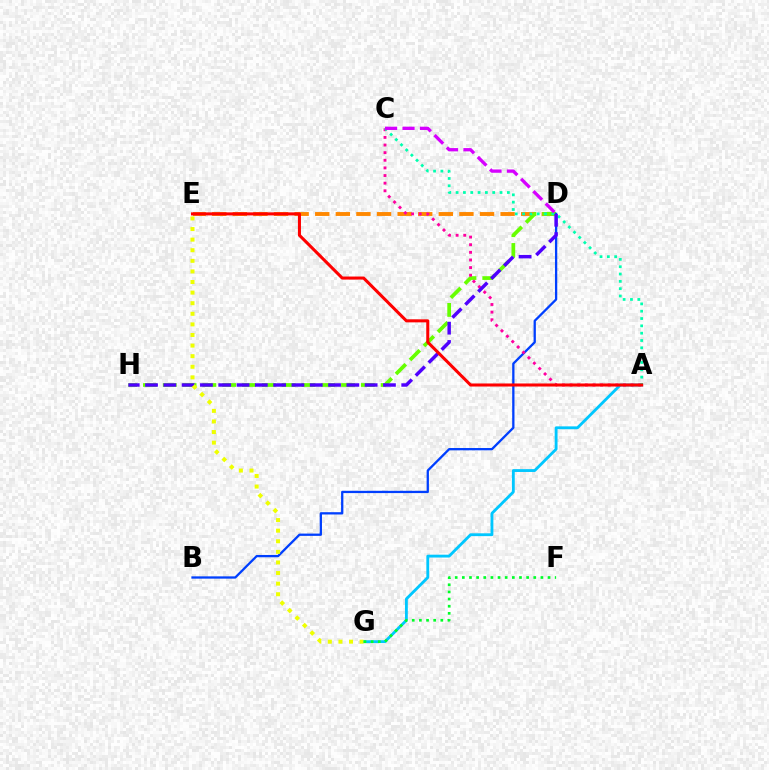{('D', 'E'): [{'color': '#ff8800', 'line_style': 'dashed', 'thickness': 2.8}], ('D', 'H'): [{'color': '#66ff00', 'line_style': 'dashed', 'thickness': 2.69}, {'color': '#4f00ff', 'line_style': 'dashed', 'thickness': 2.49}], ('B', 'D'): [{'color': '#003fff', 'line_style': 'solid', 'thickness': 1.65}], ('A', 'G'): [{'color': '#00c7ff', 'line_style': 'solid', 'thickness': 2.04}], ('A', 'C'): [{'color': '#ff00a0', 'line_style': 'dotted', 'thickness': 2.07}, {'color': '#00ffaf', 'line_style': 'dotted', 'thickness': 1.99}], ('C', 'D'): [{'color': '#d600ff', 'line_style': 'dashed', 'thickness': 2.37}], ('E', 'G'): [{'color': '#eeff00', 'line_style': 'dotted', 'thickness': 2.88}], ('F', 'G'): [{'color': '#00ff27', 'line_style': 'dotted', 'thickness': 1.94}], ('A', 'E'): [{'color': '#ff0000', 'line_style': 'solid', 'thickness': 2.2}]}